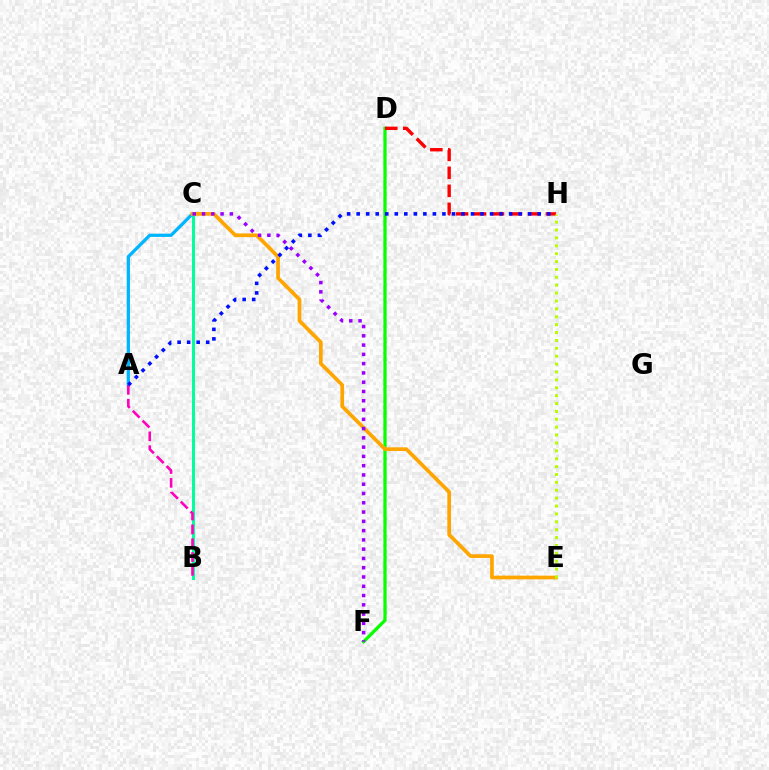{('B', 'C'): [{'color': '#00ff9d', 'line_style': 'solid', 'thickness': 2.14}], ('D', 'F'): [{'color': '#08ff00', 'line_style': 'solid', 'thickness': 2.36}], ('A', 'C'): [{'color': '#00b5ff', 'line_style': 'solid', 'thickness': 2.34}], ('A', 'B'): [{'color': '#ff00bd', 'line_style': 'dashed', 'thickness': 1.88}], ('C', 'E'): [{'color': '#ffa500', 'line_style': 'solid', 'thickness': 2.67}], ('C', 'F'): [{'color': '#9b00ff', 'line_style': 'dotted', 'thickness': 2.52}], ('D', 'H'): [{'color': '#ff0000', 'line_style': 'dashed', 'thickness': 2.44}], ('A', 'H'): [{'color': '#0010ff', 'line_style': 'dotted', 'thickness': 2.59}], ('E', 'H'): [{'color': '#b3ff00', 'line_style': 'dotted', 'thickness': 2.14}]}